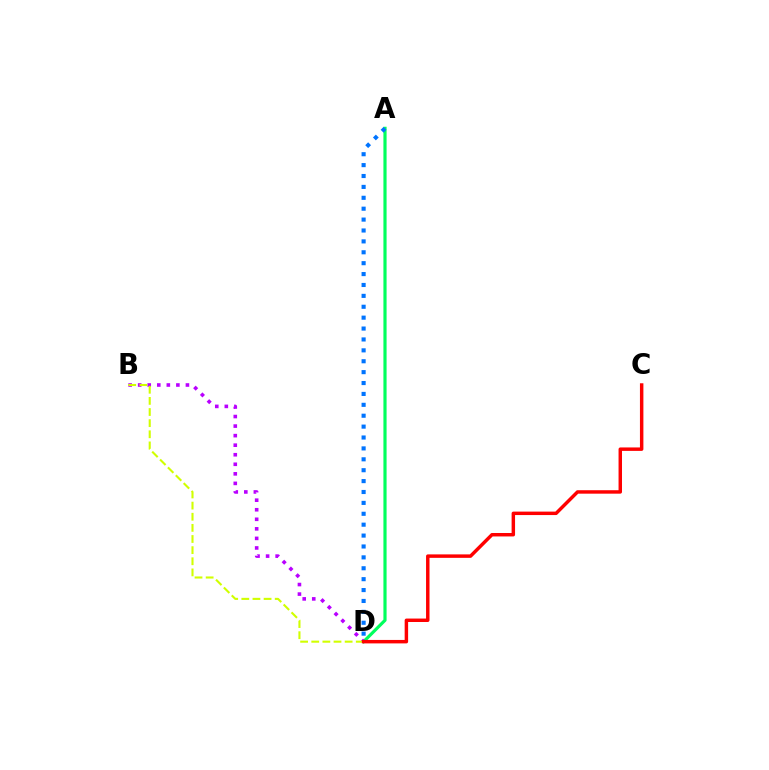{('A', 'D'): [{'color': '#00ff5c', 'line_style': 'solid', 'thickness': 2.28}, {'color': '#0074ff', 'line_style': 'dotted', 'thickness': 2.96}], ('B', 'D'): [{'color': '#b900ff', 'line_style': 'dotted', 'thickness': 2.59}, {'color': '#d1ff00', 'line_style': 'dashed', 'thickness': 1.51}], ('C', 'D'): [{'color': '#ff0000', 'line_style': 'solid', 'thickness': 2.49}]}